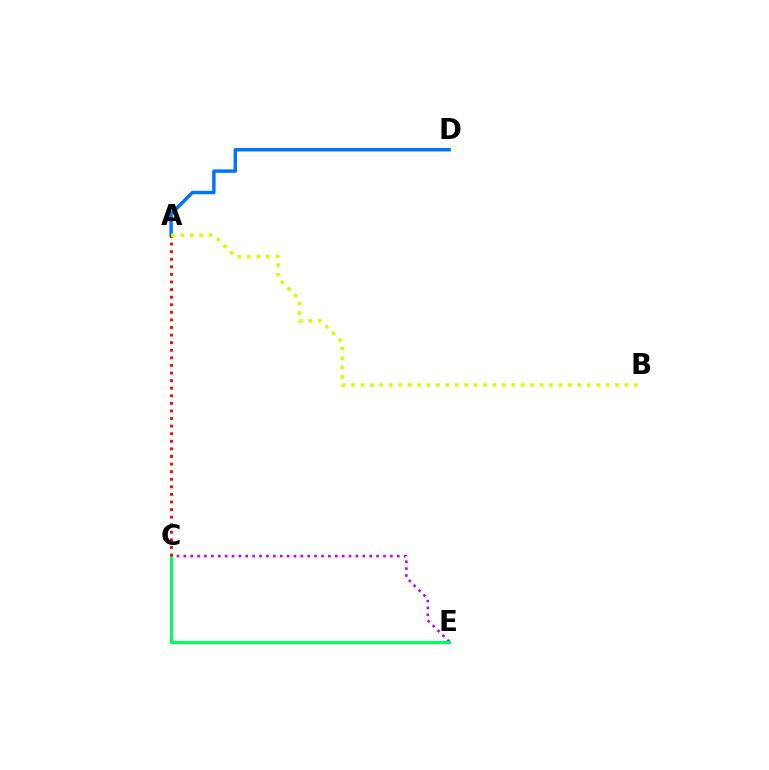{('C', 'E'): [{'color': '#b900ff', 'line_style': 'dotted', 'thickness': 1.87}, {'color': '#00ff5c', 'line_style': 'solid', 'thickness': 2.25}], ('A', 'D'): [{'color': '#0074ff', 'line_style': 'solid', 'thickness': 2.48}], ('A', 'C'): [{'color': '#ff0000', 'line_style': 'dotted', 'thickness': 2.06}], ('A', 'B'): [{'color': '#d1ff00', 'line_style': 'dotted', 'thickness': 2.56}]}